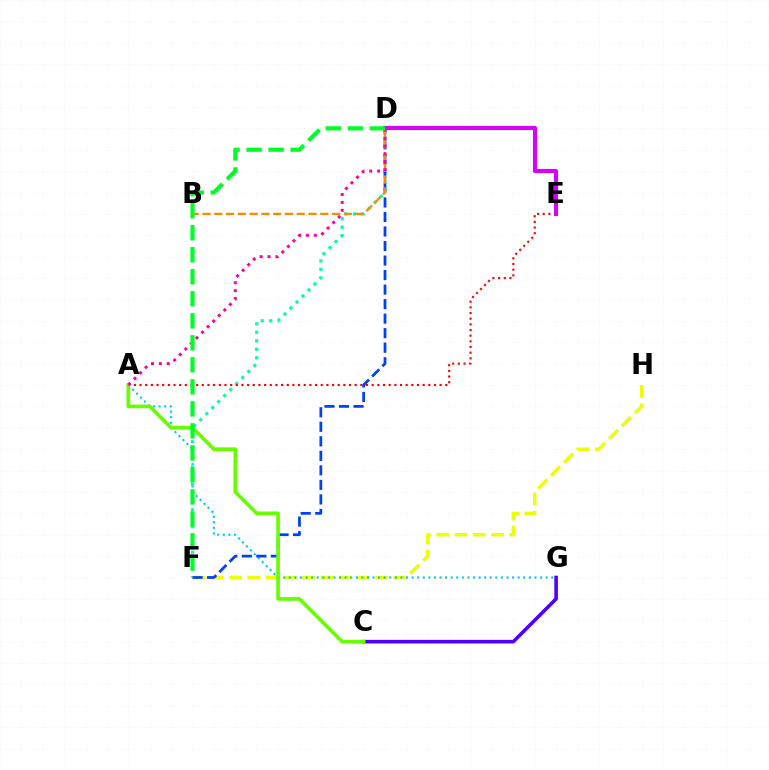{('F', 'H'): [{'color': '#eeff00', 'line_style': 'dashed', 'thickness': 2.48}], ('A', 'G'): [{'color': '#00c7ff', 'line_style': 'dotted', 'thickness': 1.52}], ('D', 'F'): [{'color': '#00ffaf', 'line_style': 'dotted', 'thickness': 2.31}, {'color': '#003fff', 'line_style': 'dashed', 'thickness': 1.97}, {'color': '#00ff27', 'line_style': 'dashed', 'thickness': 2.99}], ('A', 'E'): [{'color': '#ff0000', 'line_style': 'dotted', 'thickness': 1.54}], ('C', 'G'): [{'color': '#4f00ff', 'line_style': 'solid', 'thickness': 2.59}], ('A', 'C'): [{'color': '#66ff00', 'line_style': 'solid', 'thickness': 2.63}], ('D', 'E'): [{'color': '#d600ff', 'line_style': 'solid', 'thickness': 2.96}], ('B', 'D'): [{'color': '#ff8800', 'line_style': 'dashed', 'thickness': 1.6}], ('A', 'D'): [{'color': '#ff00a0', 'line_style': 'dotted', 'thickness': 2.14}]}